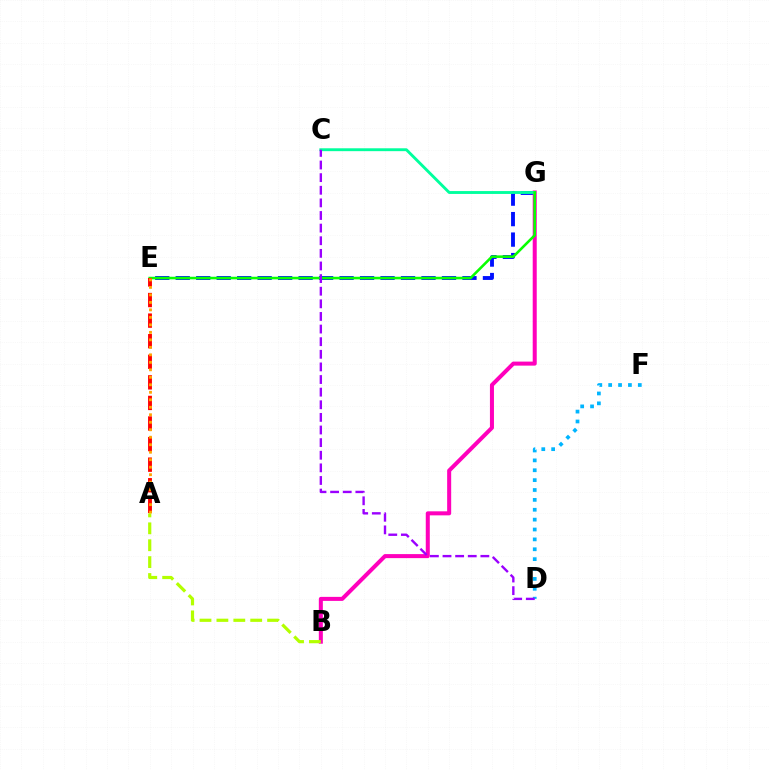{('E', 'G'): [{'color': '#0010ff', 'line_style': 'dashed', 'thickness': 2.78}, {'color': '#08ff00', 'line_style': 'solid', 'thickness': 1.86}], ('B', 'G'): [{'color': '#ff00bd', 'line_style': 'solid', 'thickness': 2.9}], ('C', 'G'): [{'color': '#00ff9d', 'line_style': 'solid', 'thickness': 2.07}], ('A', 'E'): [{'color': '#ff0000', 'line_style': 'dashed', 'thickness': 2.8}, {'color': '#ffa500', 'line_style': 'dotted', 'thickness': 2.04}], ('A', 'B'): [{'color': '#b3ff00', 'line_style': 'dashed', 'thickness': 2.3}], ('D', 'F'): [{'color': '#00b5ff', 'line_style': 'dotted', 'thickness': 2.68}], ('C', 'D'): [{'color': '#9b00ff', 'line_style': 'dashed', 'thickness': 1.71}]}